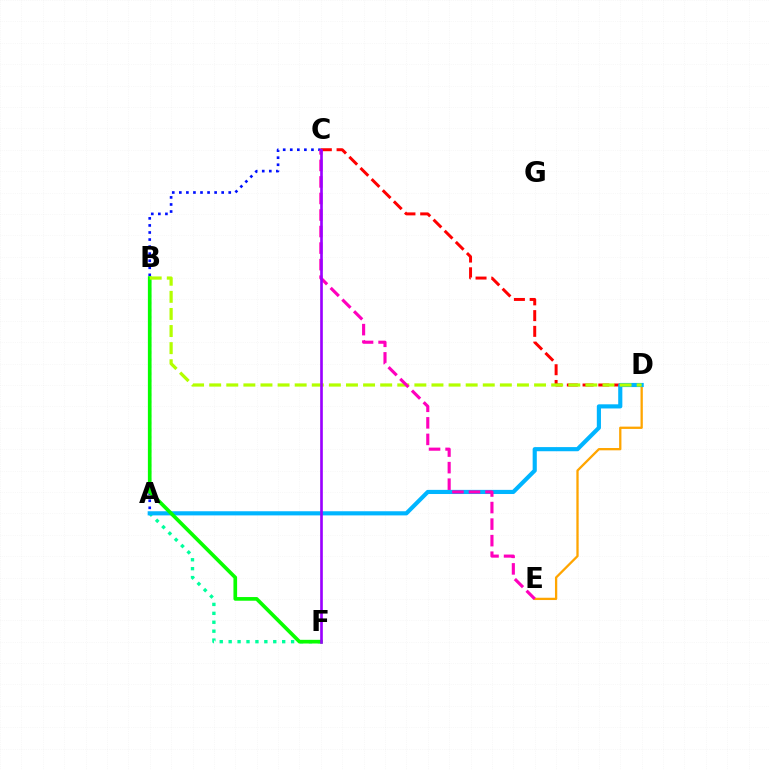{('A', 'C'): [{'color': '#0010ff', 'line_style': 'dotted', 'thickness': 1.92}], ('D', 'E'): [{'color': '#ffa500', 'line_style': 'solid', 'thickness': 1.65}], ('A', 'F'): [{'color': '#00ff9d', 'line_style': 'dotted', 'thickness': 2.42}], ('C', 'D'): [{'color': '#ff0000', 'line_style': 'dashed', 'thickness': 2.14}], ('A', 'D'): [{'color': '#00b5ff', 'line_style': 'solid', 'thickness': 2.98}], ('B', 'F'): [{'color': '#08ff00', 'line_style': 'solid', 'thickness': 2.65}], ('B', 'D'): [{'color': '#b3ff00', 'line_style': 'dashed', 'thickness': 2.32}], ('C', 'E'): [{'color': '#ff00bd', 'line_style': 'dashed', 'thickness': 2.25}], ('C', 'F'): [{'color': '#9b00ff', 'line_style': 'solid', 'thickness': 1.91}]}